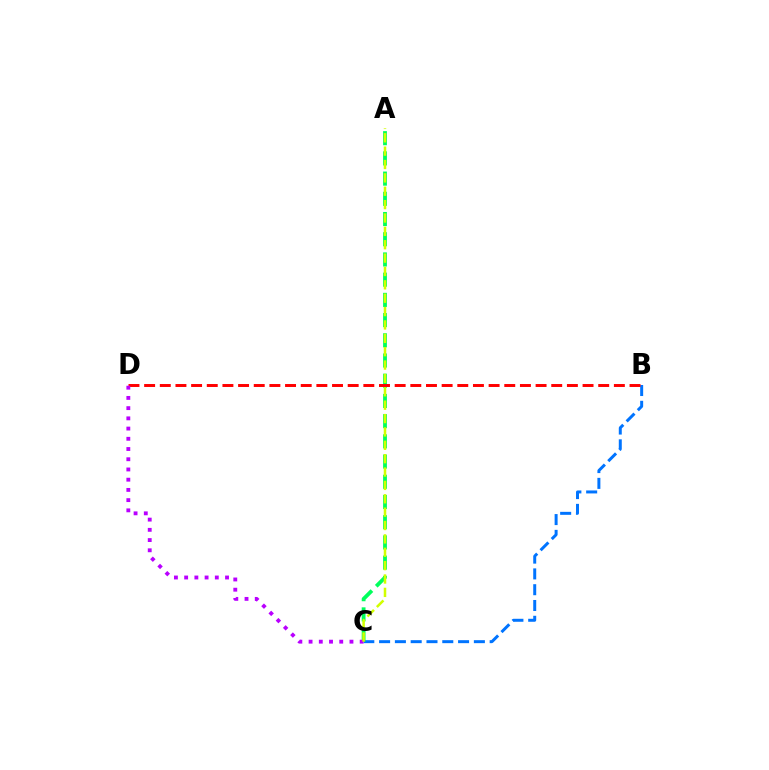{('B', 'C'): [{'color': '#0074ff', 'line_style': 'dashed', 'thickness': 2.15}], ('A', 'C'): [{'color': '#00ff5c', 'line_style': 'dashed', 'thickness': 2.75}, {'color': '#d1ff00', 'line_style': 'dashed', 'thickness': 1.82}], ('B', 'D'): [{'color': '#ff0000', 'line_style': 'dashed', 'thickness': 2.13}], ('C', 'D'): [{'color': '#b900ff', 'line_style': 'dotted', 'thickness': 2.78}]}